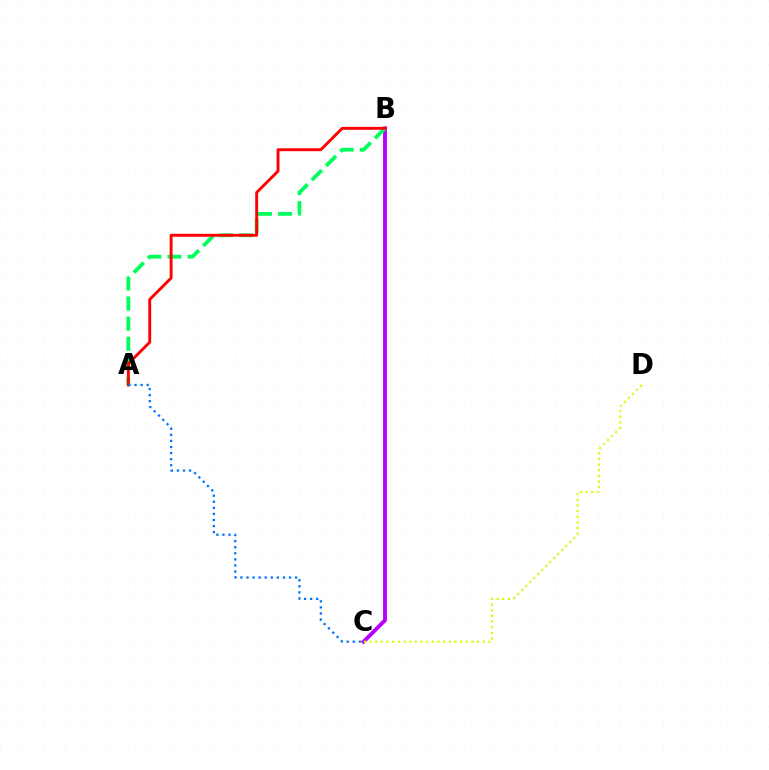{('B', 'C'): [{'color': '#b900ff', 'line_style': 'solid', 'thickness': 2.81}], ('C', 'D'): [{'color': '#d1ff00', 'line_style': 'dotted', 'thickness': 1.54}], ('A', 'B'): [{'color': '#00ff5c', 'line_style': 'dashed', 'thickness': 2.73}, {'color': '#ff0000', 'line_style': 'solid', 'thickness': 2.09}], ('A', 'C'): [{'color': '#0074ff', 'line_style': 'dotted', 'thickness': 1.65}]}